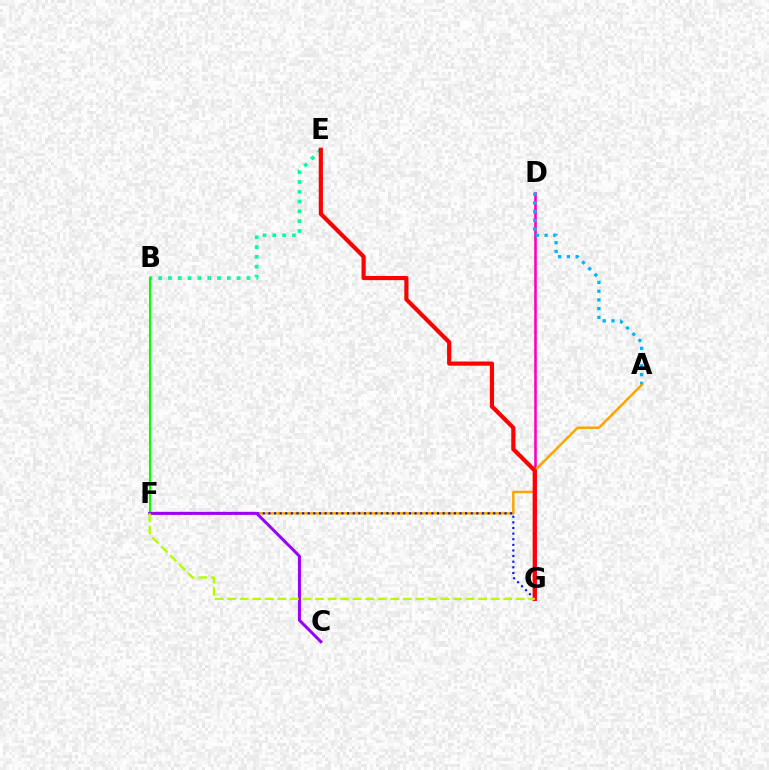{('D', 'G'): [{'color': '#ff00bd', 'line_style': 'solid', 'thickness': 1.87}], ('B', 'E'): [{'color': '#00ff9d', 'line_style': 'dotted', 'thickness': 2.66}], ('A', 'D'): [{'color': '#00b5ff', 'line_style': 'dotted', 'thickness': 2.38}], ('A', 'F'): [{'color': '#ffa500', 'line_style': 'solid', 'thickness': 1.81}], ('B', 'F'): [{'color': '#08ff00', 'line_style': 'solid', 'thickness': 1.54}], ('F', 'G'): [{'color': '#0010ff', 'line_style': 'dotted', 'thickness': 1.53}, {'color': '#b3ff00', 'line_style': 'dashed', 'thickness': 1.7}], ('C', 'F'): [{'color': '#9b00ff', 'line_style': 'solid', 'thickness': 2.16}], ('E', 'G'): [{'color': '#ff0000', 'line_style': 'solid', 'thickness': 3.0}]}